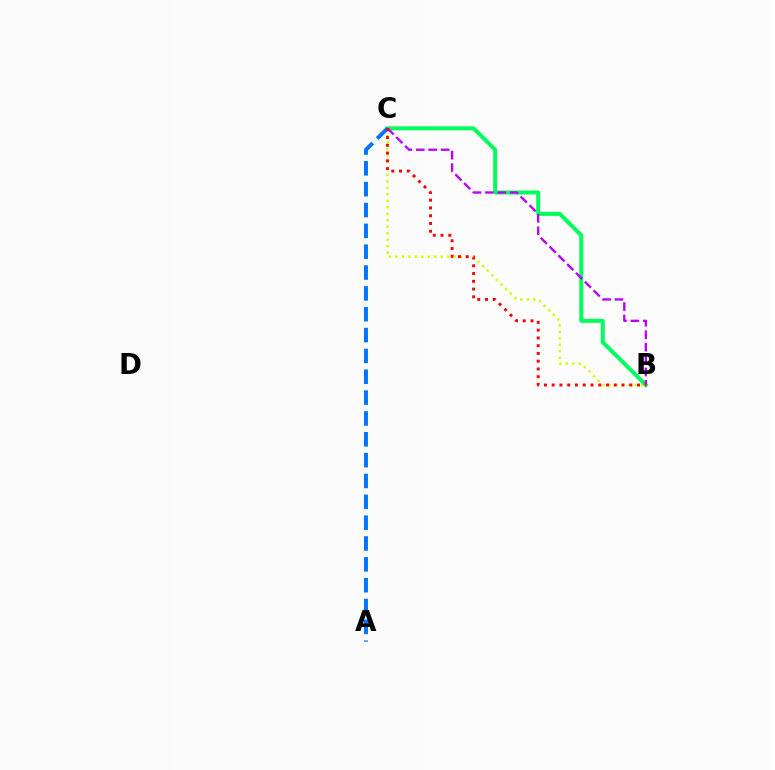{('B', 'C'): [{'color': '#d1ff00', 'line_style': 'dotted', 'thickness': 1.76}, {'color': '#00ff5c', 'line_style': 'solid', 'thickness': 2.87}, {'color': '#b900ff', 'line_style': 'dashed', 'thickness': 1.69}, {'color': '#ff0000', 'line_style': 'dotted', 'thickness': 2.11}], ('A', 'C'): [{'color': '#0074ff', 'line_style': 'dashed', 'thickness': 2.83}]}